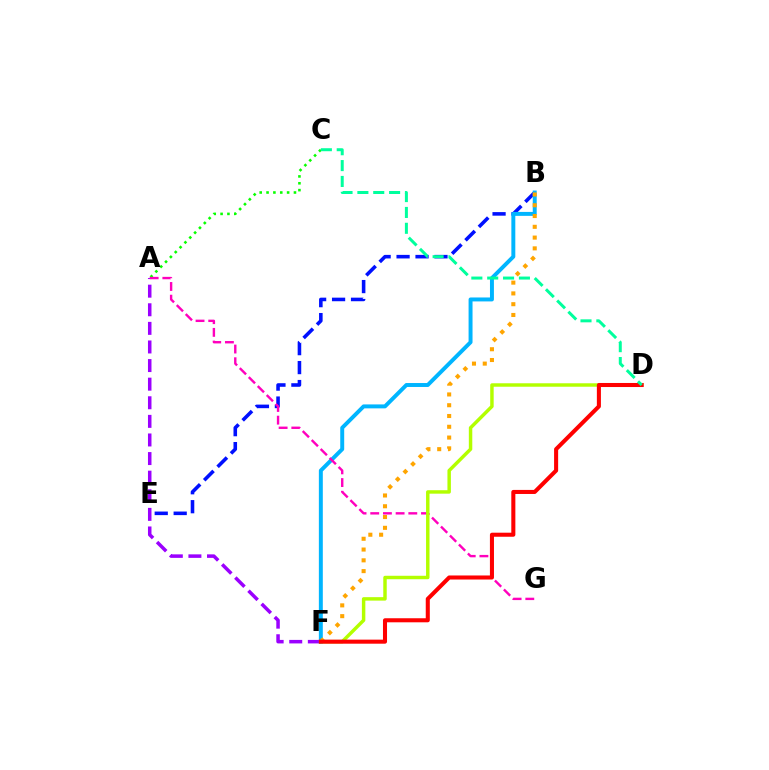{('B', 'E'): [{'color': '#0010ff', 'line_style': 'dashed', 'thickness': 2.57}], ('A', 'F'): [{'color': '#9b00ff', 'line_style': 'dashed', 'thickness': 2.53}], ('A', 'C'): [{'color': '#08ff00', 'line_style': 'dotted', 'thickness': 1.86}], ('B', 'F'): [{'color': '#00b5ff', 'line_style': 'solid', 'thickness': 2.84}, {'color': '#ffa500', 'line_style': 'dotted', 'thickness': 2.93}], ('A', 'G'): [{'color': '#ff00bd', 'line_style': 'dashed', 'thickness': 1.72}], ('D', 'F'): [{'color': '#b3ff00', 'line_style': 'solid', 'thickness': 2.49}, {'color': '#ff0000', 'line_style': 'solid', 'thickness': 2.92}], ('C', 'D'): [{'color': '#00ff9d', 'line_style': 'dashed', 'thickness': 2.15}]}